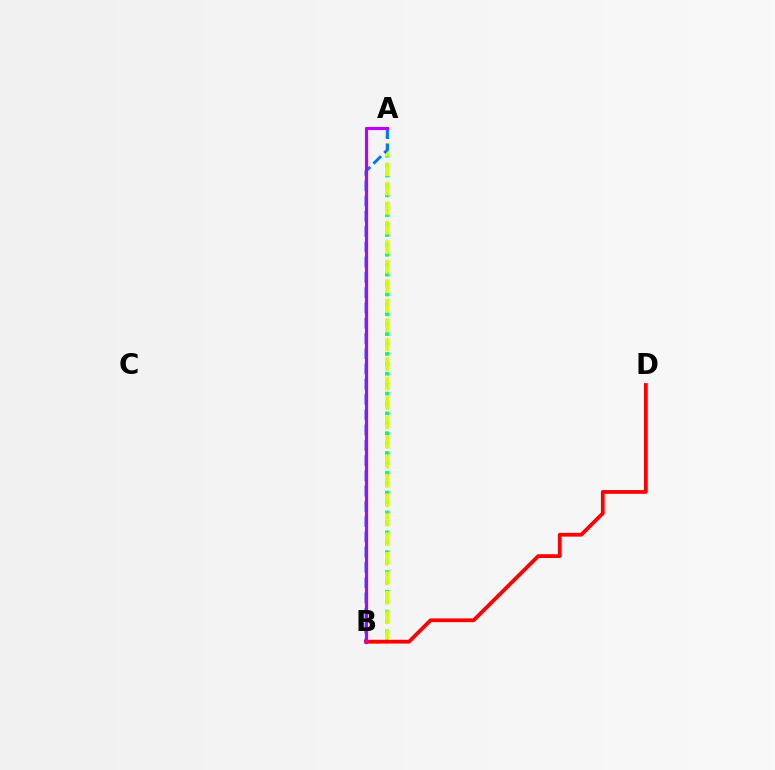{('A', 'B'): [{'color': '#00ff5c', 'line_style': 'dotted', 'thickness': 2.69}, {'color': '#d1ff00', 'line_style': 'dashed', 'thickness': 2.65}, {'color': '#0074ff', 'line_style': 'dashed', 'thickness': 2.07}, {'color': '#b900ff', 'line_style': 'solid', 'thickness': 2.26}], ('B', 'D'): [{'color': '#ff0000', 'line_style': 'solid', 'thickness': 2.72}]}